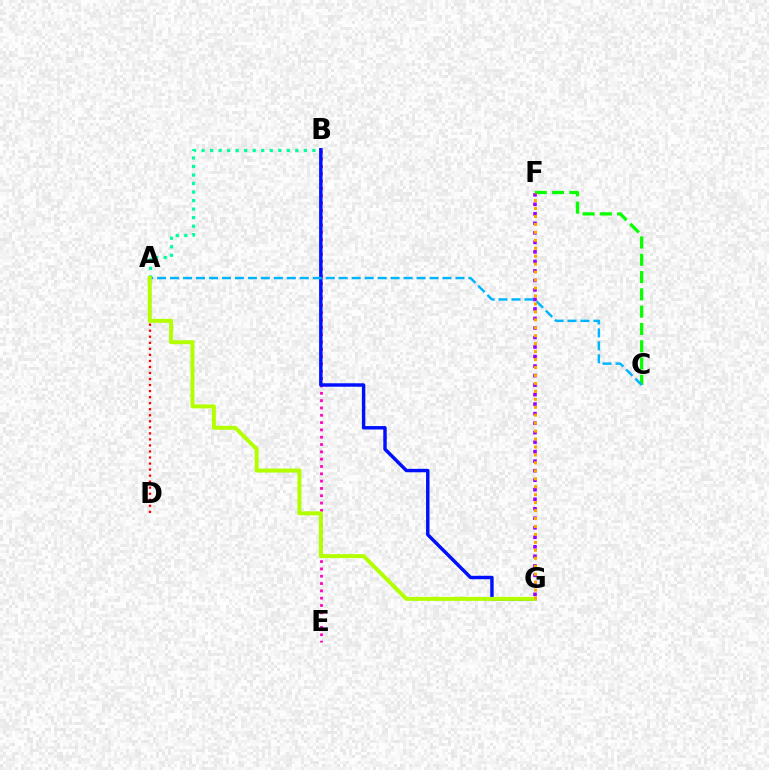{('C', 'F'): [{'color': '#08ff00', 'line_style': 'dashed', 'thickness': 2.35}], ('A', 'B'): [{'color': '#00ff9d', 'line_style': 'dotted', 'thickness': 2.32}], ('A', 'D'): [{'color': '#ff0000', 'line_style': 'dotted', 'thickness': 1.64}], ('B', 'E'): [{'color': '#ff00bd', 'line_style': 'dotted', 'thickness': 1.99}], ('B', 'G'): [{'color': '#0010ff', 'line_style': 'solid', 'thickness': 2.48}], ('A', 'C'): [{'color': '#00b5ff', 'line_style': 'dashed', 'thickness': 1.76}], ('F', 'G'): [{'color': '#9b00ff', 'line_style': 'dotted', 'thickness': 2.58}, {'color': '#ffa500', 'line_style': 'dotted', 'thickness': 2.16}], ('A', 'G'): [{'color': '#b3ff00', 'line_style': 'solid', 'thickness': 2.87}]}